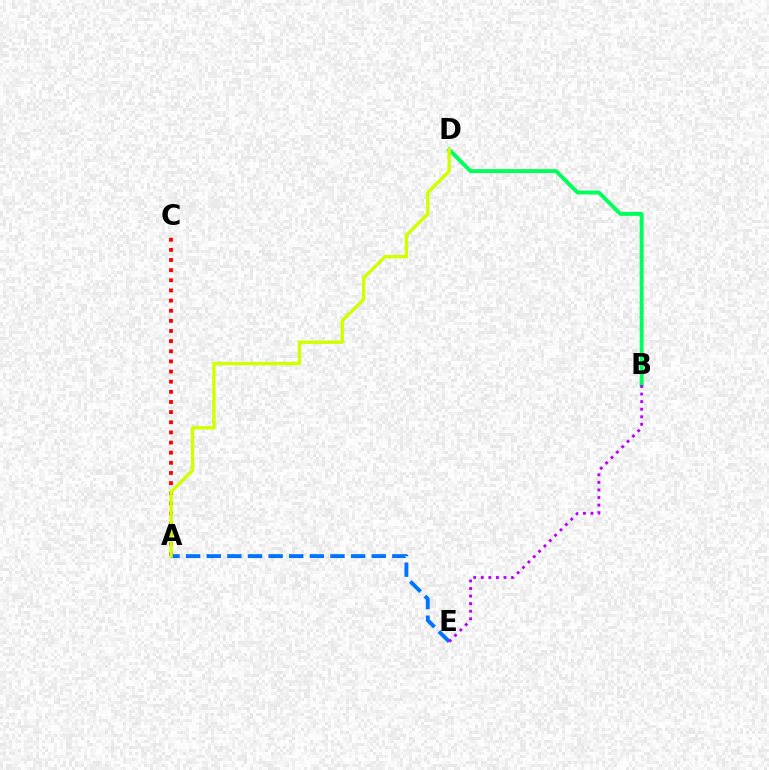{('A', 'C'): [{'color': '#ff0000', 'line_style': 'dotted', 'thickness': 2.76}], ('A', 'E'): [{'color': '#0074ff', 'line_style': 'dashed', 'thickness': 2.8}], ('B', 'D'): [{'color': '#00ff5c', 'line_style': 'solid', 'thickness': 2.83}], ('A', 'D'): [{'color': '#d1ff00', 'line_style': 'solid', 'thickness': 2.42}], ('B', 'E'): [{'color': '#b900ff', 'line_style': 'dotted', 'thickness': 2.06}]}